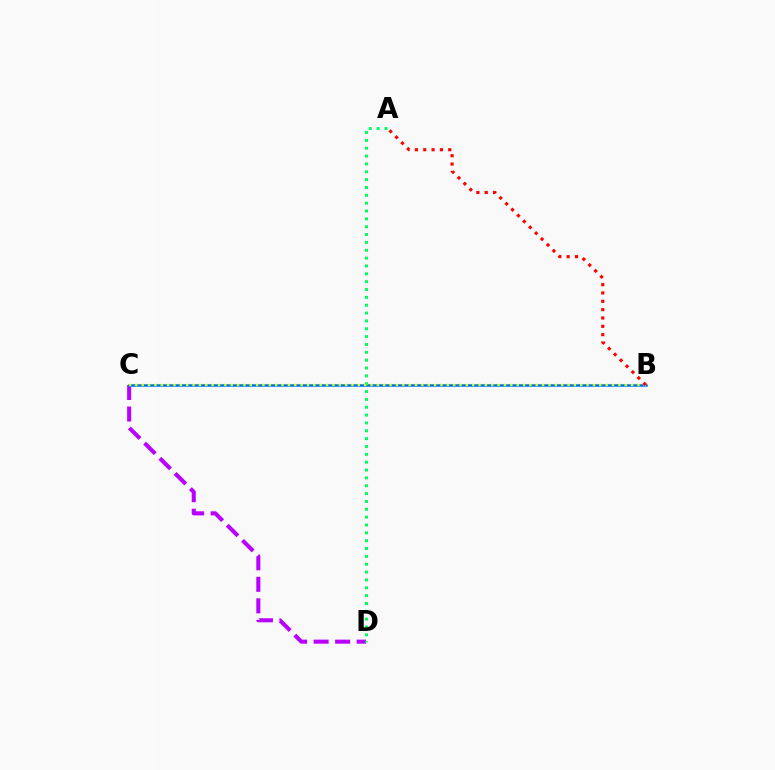{('C', 'D'): [{'color': '#b900ff', 'line_style': 'dashed', 'thickness': 2.92}], ('B', 'C'): [{'color': '#0074ff', 'line_style': 'solid', 'thickness': 1.85}, {'color': '#d1ff00', 'line_style': 'dotted', 'thickness': 1.73}], ('A', 'D'): [{'color': '#00ff5c', 'line_style': 'dotted', 'thickness': 2.13}], ('A', 'B'): [{'color': '#ff0000', 'line_style': 'dotted', 'thickness': 2.27}]}